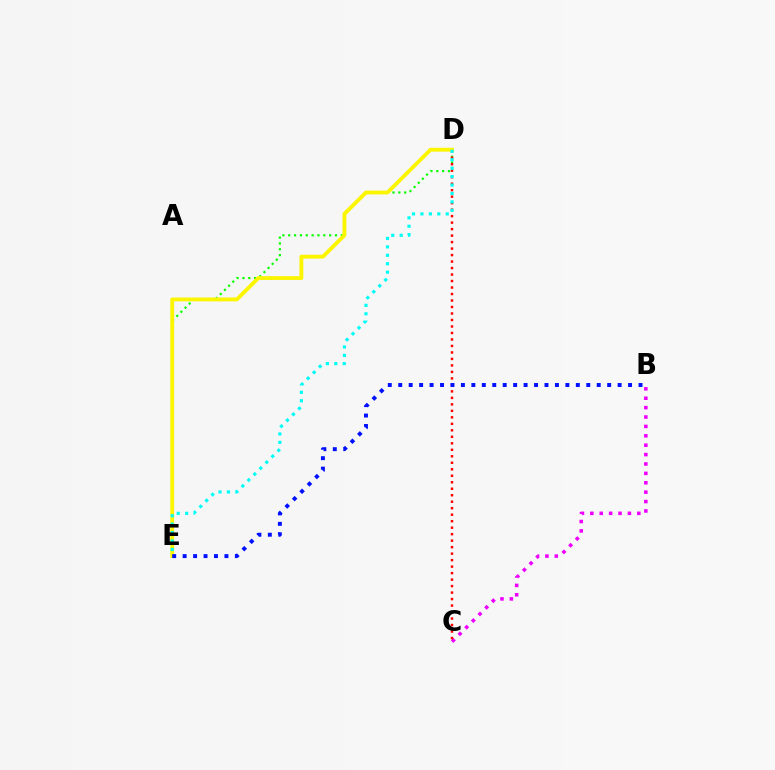{('B', 'C'): [{'color': '#ee00ff', 'line_style': 'dotted', 'thickness': 2.55}], ('D', 'E'): [{'color': '#08ff00', 'line_style': 'dotted', 'thickness': 1.59}, {'color': '#fcf500', 'line_style': 'solid', 'thickness': 2.77}, {'color': '#00fff6', 'line_style': 'dotted', 'thickness': 2.29}], ('C', 'D'): [{'color': '#ff0000', 'line_style': 'dotted', 'thickness': 1.76}], ('B', 'E'): [{'color': '#0010ff', 'line_style': 'dotted', 'thickness': 2.84}]}